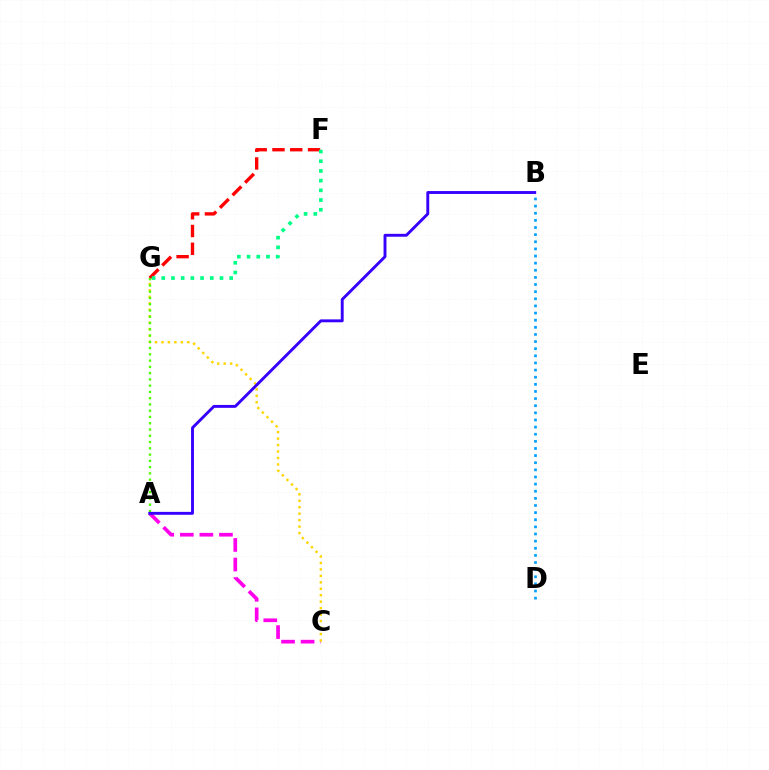{('B', 'D'): [{'color': '#009eff', 'line_style': 'dotted', 'thickness': 1.94}], ('F', 'G'): [{'color': '#ff0000', 'line_style': 'dashed', 'thickness': 2.41}, {'color': '#00ff86', 'line_style': 'dotted', 'thickness': 2.63}], ('A', 'C'): [{'color': '#ff00ed', 'line_style': 'dashed', 'thickness': 2.66}], ('C', 'G'): [{'color': '#ffd500', 'line_style': 'dotted', 'thickness': 1.75}], ('A', 'G'): [{'color': '#4fff00', 'line_style': 'dotted', 'thickness': 1.7}], ('A', 'B'): [{'color': '#3700ff', 'line_style': 'solid', 'thickness': 2.09}]}